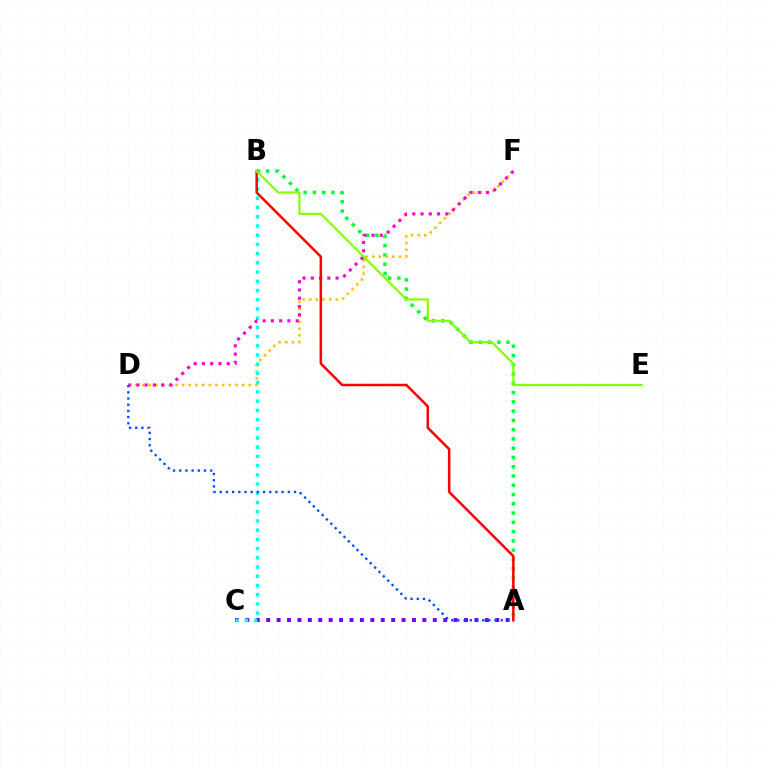{('A', 'B'): [{'color': '#00ff39', 'line_style': 'dotted', 'thickness': 2.52}, {'color': '#ff0000', 'line_style': 'solid', 'thickness': 1.8}], ('A', 'C'): [{'color': '#7200ff', 'line_style': 'dotted', 'thickness': 2.83}], ('D', 'F'): [{'color': '#ffbd00', 'line_style': 'dotted', 'thickness': 1.81}, {'color': '#ff00cf', 'line_style': 'dotted', 'thickness': 2.25}], ('B', 'C'): [{'color': '#00fff6', 'line_style': 'dotted', 'thickness': 2.5}], ('A', 'D'): [{'color': '#004bff', 'line_style': 'dotted', 'thickness': 1.68}], ('B', 'E'): [{'color': '#84ff00', 'line_style': 'solid', 'thickness': 1.59}]}